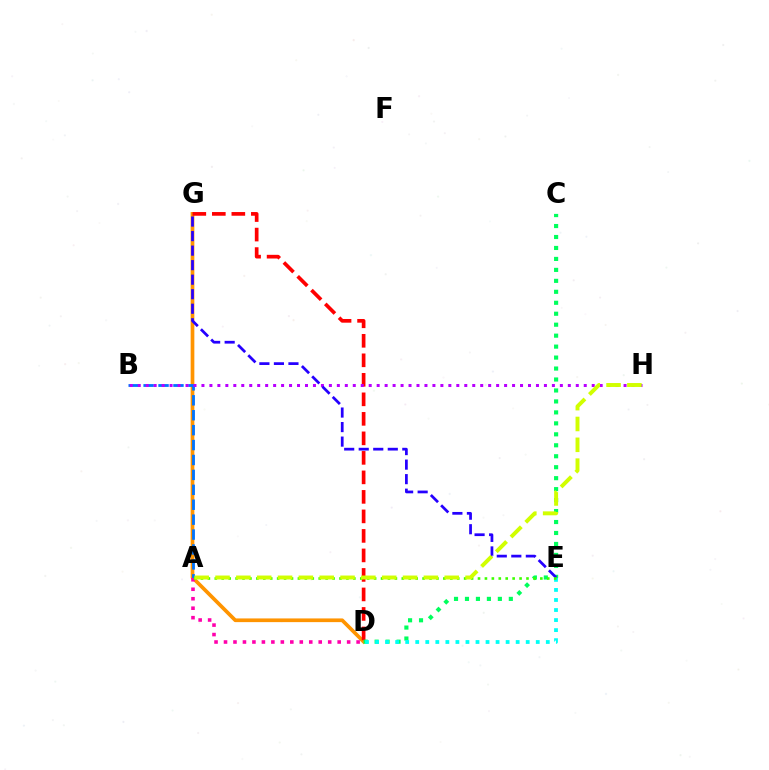{('D', 'G'): [{'color': '#ff9400', 'line_style': 'solid', 'thickness': 2.66}, {'color': '#ff0000', 'line_style': 'dashed', 'thickness': 2.65}], ('C', 'D'): [{'color': '#00ff5c', 'line_style': 'dotted', 'thickness': 2.98}], ('A', 'B'): [{'color': '#0074ff', 'line_style': 'dashed', 'thickness': 2.03}], ('A', 'D'): [{'color': '#ff00ac', 'line_style': 'dotted', 'thickness': 2.57}], ('D', 'E'): [{'color': '#00fff6', 'line_style': 'dotted', 'thickness': 2.73}], ('B', 'H'): [{'color': '#b900ff', 'line_style': 'dotted', 'thickness': 2.16}], ('E', 'G'): [{'color': '#2500ff', 'line_style': 'dashed', 'thickness': 1.97}], ('A', 'E'): [{'color': '#3dff00', 'line_style': 'dotted', 'thickness': 1.88}], ('A', 'H'): [{'color': '#d1ff00', 'line_style': 'dashed', 'thickness': 2.83}]}